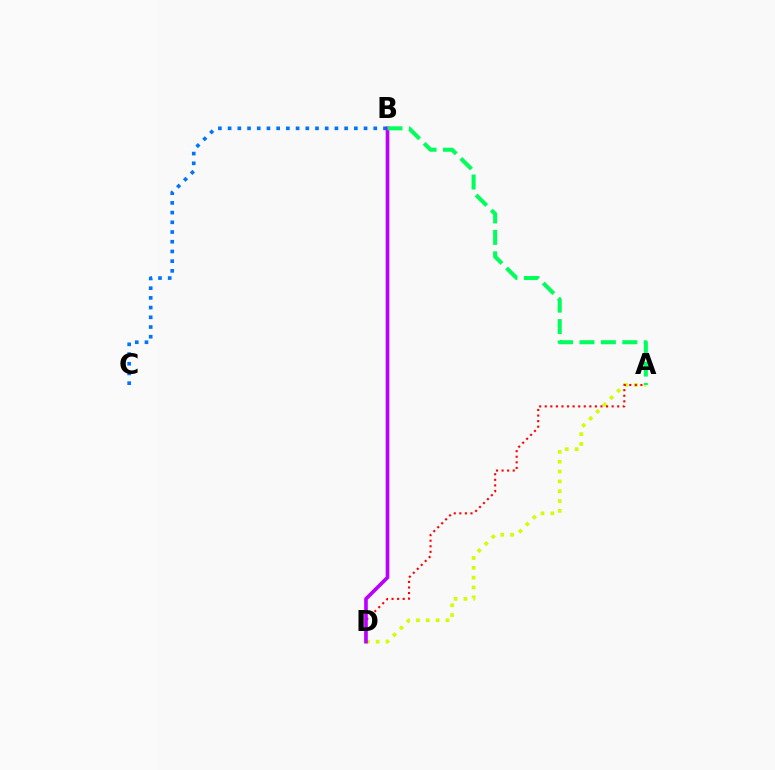{('A', 'D'): [{'color': '#d1ff00', 'line_style': 'dotted', 'thickness': 2.67}, {'color': '#ff0000', 'line_style': 'dotted', 'thickness': 1.51}], ('B', 'C'): [{'color': '#0074ff', 'line_style': 'dotted', 'thickness': 2.64}], ('B', 'D'): [{'color': '#b900ff', 'line_style': 'solid', 'thickness': 2.63}], ('A', 'B'): [{'color': '#00ff5c', 'line_style': 'dashed', 'thickness': 2.91}]}